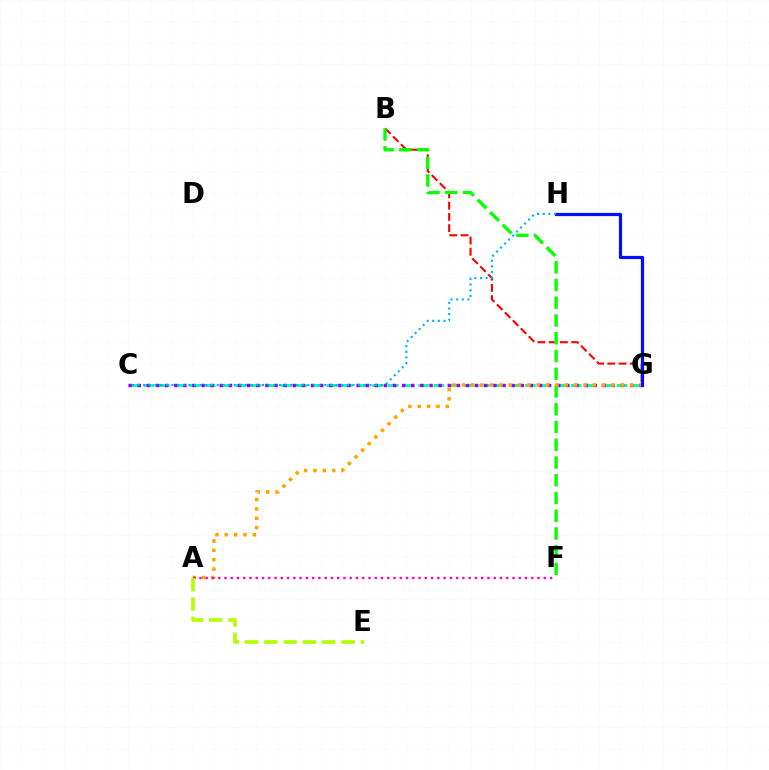{('C', 'G'): [{'color': '#00ff9d', 'line_style': 'dashed', 'thickness': 2.07}, {'color': '#9b00ff', 'line_style': 'dotted', 'thickness': 2.48}], ('B', 'G'): [{'color': '#ff0000', 'line_style': 'dashed', 'thickness': 1.53}], ('B', 'F'): [{'color': '#08ff00', 'line_style': 'dashed', 'thickness': 2.41}], ('A', 'G'): [{'color': '#ffa500', 'line_style': 'dotted', 'thickness': 2.54}], ('A', 'F'): [{'color': '#ff00bd', 'line_style': 'dotted', 'thickness': 1.7}], ('G', 'H'): [{'color': '#0010ff', 'line_style': 'solid', 'thickness': 2.31}], ('C', 'H'): [{'color': '#00b5ff', 'line_style': 'dotted', 'thickness': 1.54}], ('A', 'E'): [{'color': '#b3ff00', 'line_style': 'dashed', 'thickness': 2.62}]}